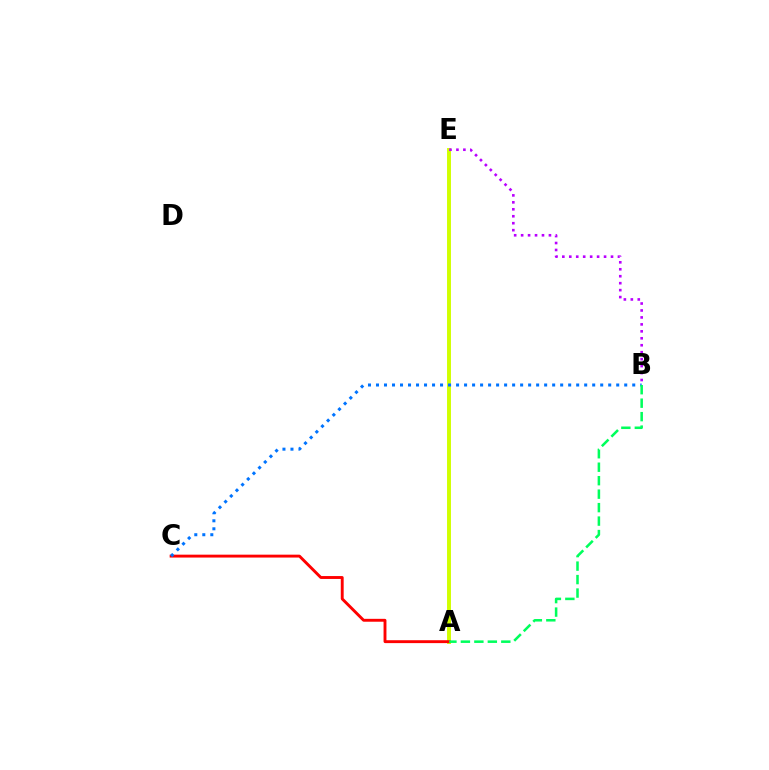{('A', 'E'): [{'color': '#d1ff00', 'line_style': 'solid', 'thickness': 2.83}], ('A', 'C'): [{'color': '#ff0000', 'line_style': 'solid', 'thickness': 2.08}], ('B', 'C'): [{'color': '#0074ff', 'line_style': 'dotted', 'thickness': 2.18}], ('B', 'E'): [{'color': '#b900ff', 'line_style': 'dotted', 'thickness': 1.89}], ('A', 'B'): [{'color': '#00ff5c', 'line_style': 'dashed', 'thickness': 1.83}]}